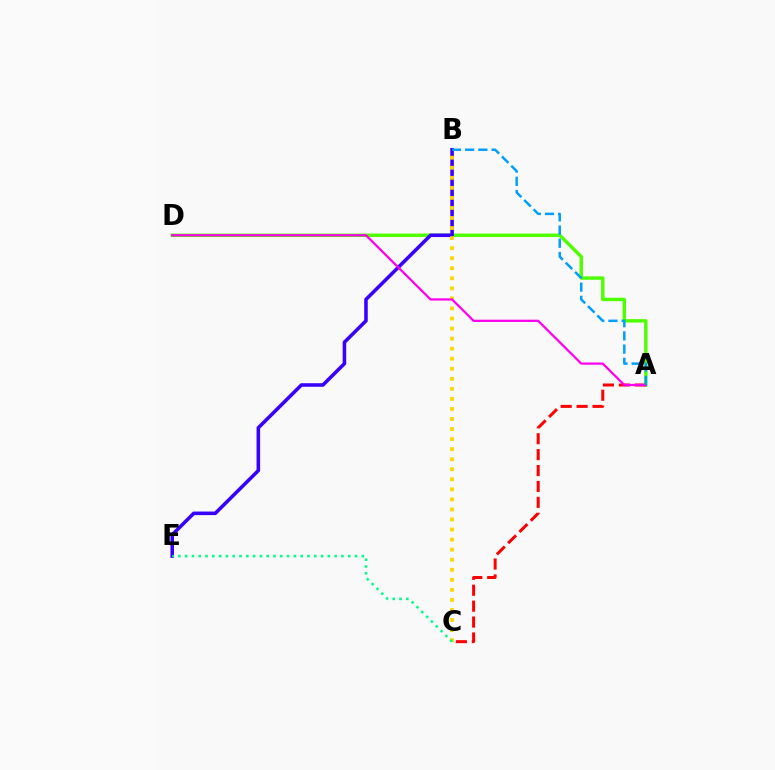{('A', 'D'): [{'color': '#4fff00', 'line_style': 'solid', 'thickness': 2.47}, {'color': '#ff00ed', 'line_style': 'solid', 'thickness': 1.62}], ('B', 'E'): [{'color': '#3700ff', 'line_style': 'solid', 'thickness': 2.56}], ('A', 'C'): [{'color': '#ff0000', 'line_style': 'dashed', 'thickness': 2.16}], ('B', 'C'): [{'color': '#ffd500', 'line_style': 'dotted', 'thickness': 2.73}], ('A', 'B'): [{'color': '#009eff', 'line_style': 'dashed', 'thickness': 1.79}], ('C', 'E'): [{'color': '#00ff86', 'line_style': 'dotted', 'thickness': 1.85}]}